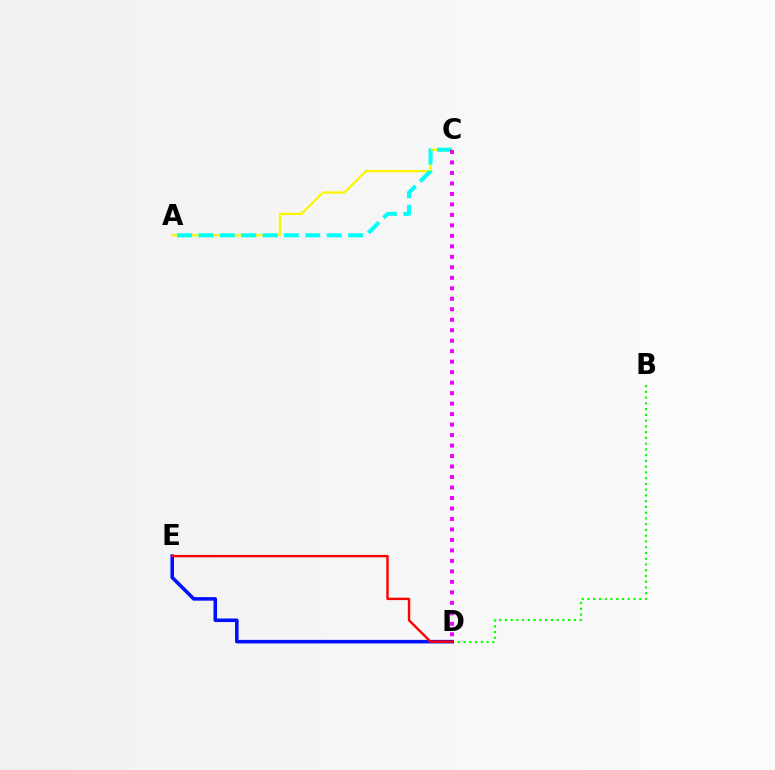{('B', 'D'): [{'color': '#08ff00', 'line_style': 'dotted', 'thickness': 1.56}], ('A', 'C'): [{'color': '#fcf500', 'line_style': 'solid', 'thickness': 1.61}, {'color': '#00fff6', 'line_style': 'dashed', 'thickness': 2.9}], ('C', 'D'): [{'color': '#ee00ff', 'line_style': 'dotted', 'thickness': 2.85}], ('D', 'E'): [{'color': '#0010ff', 'line_style': 'solid', 'thickness': 2.56}, {'color': '#ff0000', 'line_style': 'solid', 'thickness': 1.74}]}